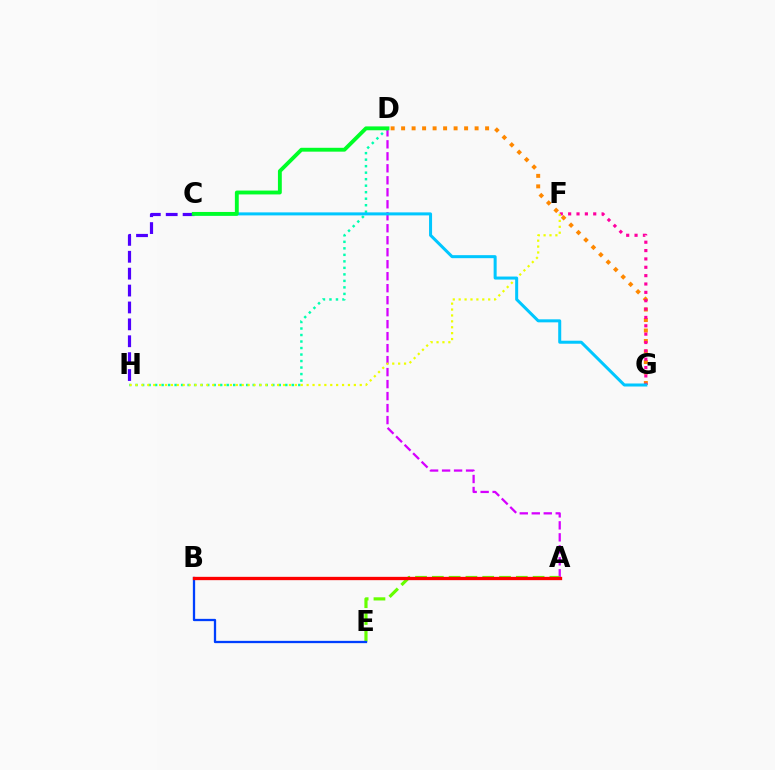{('D', 'G'): [{'color': '#ff8800', 'line_style': 'dotted', 'thickness': 2.85}], ('C', 'H'): [{'color': '#4f00ff', 'line_style': 'dashed', 'thickness': 2.3}], ('F', 'G'): [{'color': '#ff00a0', 'line_style': 'dotted', 'thickness': 2.27}], ('A', 'D'): [{'color': '#d600ff', 'line_style': 'dashed', 'thickness': 1.63}], ('A', 'E'): [{'color': '#66ff00', 'line_style': 'dashed', 'thickness': 2.28}], ('D', 'H'): [{'color': '#00ffaf', 'line_style': 'dotted', 'thickness': 1.77}], ('F', 'H'): [{'color': '#eeff00', 'line_style': 'dotted', 'thickness': 1.6}], ('C', 'G'): [{'color': '#00c7ff', 'line_style': 'solid', 'thickness': 2.17}], ('B', 'E'): [{'color': '#003fff', 'line_style': 'solid', 'thickness': 1.65}], ('C', 'D'): [{'color': '#00ff27', 'line_style': 'solid', 'thickness': 2.78}], ('A', 'B'): [{'color': '#ff0000', 'line_style': 'solid', 'thickness': 2.38}]}